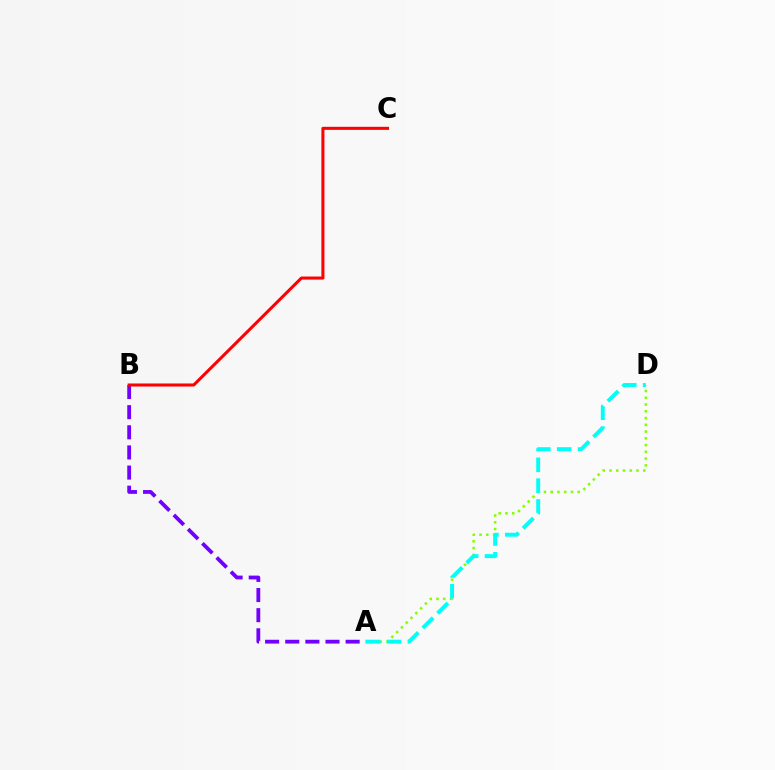{('A', 'D'): [{'color': '#84ff00', 'line_style': 'dotted', 'thickness': 1.84}, {'color': '#00fff6', 'line_style': 'dashed', 'thickness': 2.83}], ('A', 'B'): [{'color': '#7200ff', 'line_style': 'dashed', 'thickness': 2.74}], ('B', 'C'): [{'color': '#ff0000', 'line_style': 'solid', 'thickness': 2.19}]}